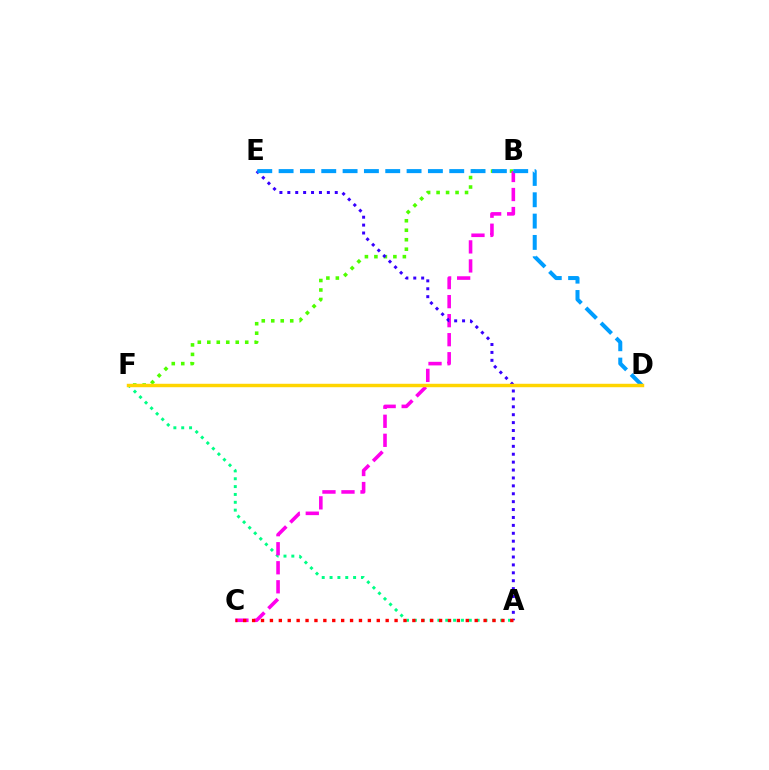{('A', 'F'): [{'color': '#00ff86', 'line_style': 'dotted', 'thickness': 2.13}], ('B', 'F'): [{'color': '#4fff00', 'line_style': 'dotted', 'thickness': 2.58}], ('B', 'C'): [{'color': '#ff00ed', 'line_style': 'dashed', 'thickness': 2.59}], ('A', 'E'): [{'color': '#3700ff', 'line_style': 'dotted', 'thickness': 2.15}], ('D', 'E'): [{'color': '#009eff', 'line_style': 'dashed', 'thickness': 2.9}], ('D', 'F'): [{'color': '#ffd500', 'line_style': 'solid', 'thickness': 2.48}], ('A', 'C'): [{'color': '#ff0000', 'line_style': 'dotted', 'thickness': 2.42}]}